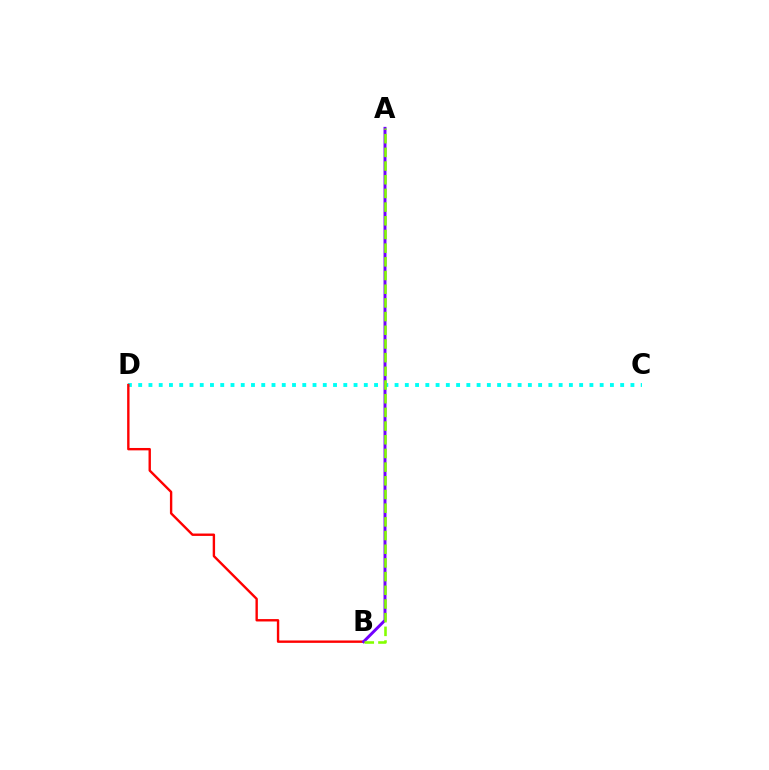{('C', 'D'): [{'color': '#00fff6', 'line_style': 'dotted', 'thickness': 2.79}], ('B', 'D'): [{'color': '#ff0000', 'line_style': 'solid', 'thickness': 1.72}], ('A', 'B'): [{'color': '#7200ff', 'line_style': 'solid', 'thickness': 2.12}, {'color': '#84ff00', 'line_style': 'dashed', 'thickness': 1.86}]}